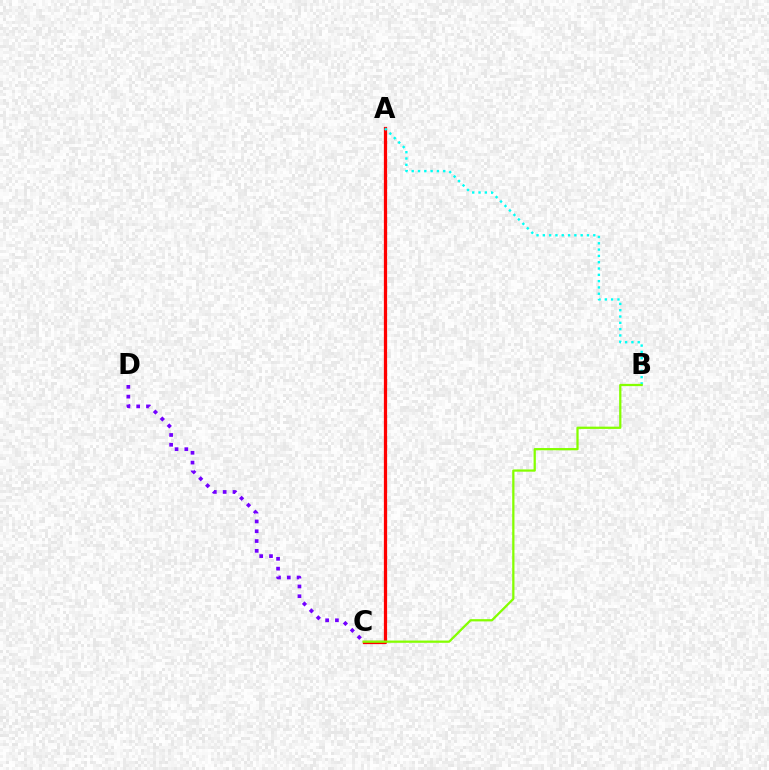{('A', 'C'): [{'color': '#ff0000', 'line_style': 'solid', 'thickness': 2.33}], ('A', 'B'): [{'color': '#00fff6', 'line_style': 'dotted', 'thickness': 1.71}], ('B', 'C'): [{'color': '#84ff00', 'line_style': 'solid', 'thickness': 1.63}], ('C', 'D'): [{'color': '#7200ff', 'line_style': 'dotted', 'thickness': 2.66}]}